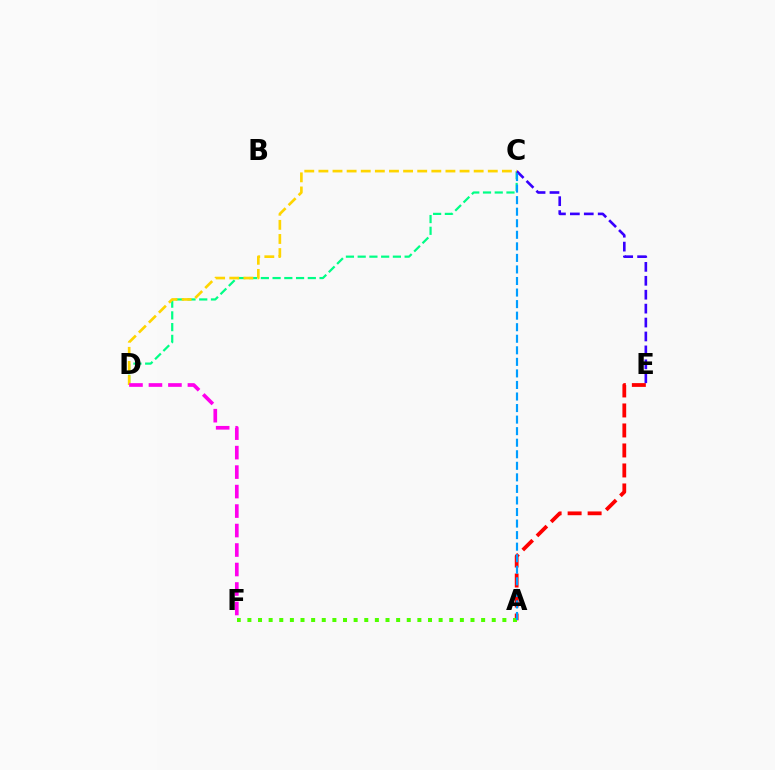{('C', 'D'): [{'color': '#00ff86', 'line_style': 'dashed', 'thickness': 1.59}, {'color': '#ffd500', 'line_style': 'dashed', 'thickness': 1.92}], ('A', 'E'): [{'color': '#ff0000', 'line_style': 'dashed', 'thickness': 2.72}], ('C', 'E'): [{'color': '#3700ff', 'line_style': 'dashed', 'thickness': 1.89}], ('A', 'F'): [{'color': '#4fff00', 'line_style': 'dotted', 'thickness': 2.89}], ('D', 'F'): [{'color': '#ff00ed', 'line_style': 'dashed', 'thickness': 2.65}], ('A', 'C'): [{'color': '#009eff', 'line_style': 'dashed', 'thickness': 1.57}]}